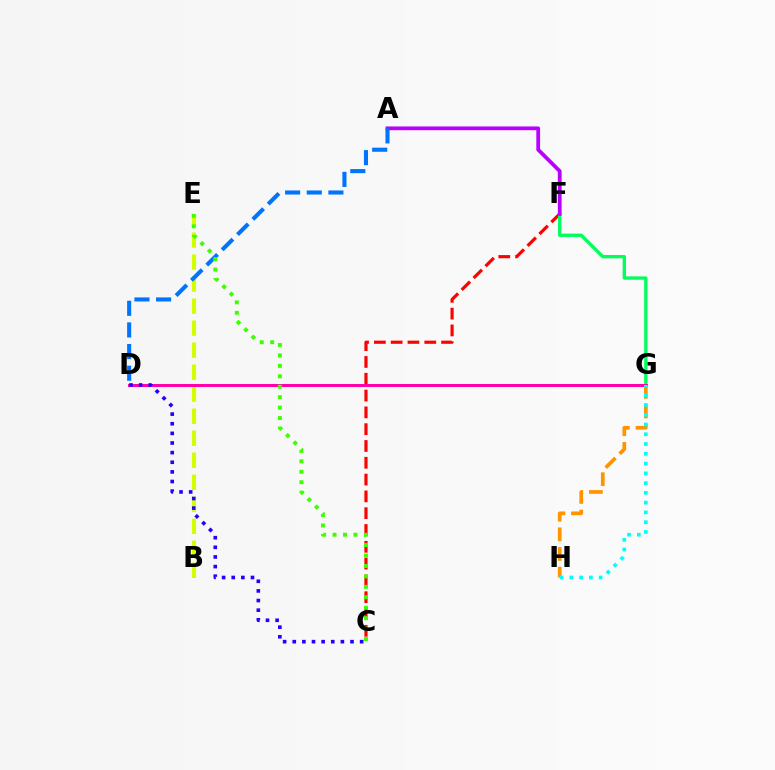{('B', 'E'): [{'color': '#d1ff00', 'line_style': 'dashed', 'thickness': 2.99}], ('C', 'F'): [{'color': '#ff0000', 'line_style': 'dashed', 'thickness': 2.28}], ('F', 'G'): [{'color': '#00ff5c', 'line_style': 'solid', 'thickness': 2.4}], ('D', 'G'): [{'color': '#ff00ac', 'line_style': 'solid', 'thickness': 2.14}], ('A', 'F'): [{'color': '#b900ff', 'line_style': 'solid', 'thickness': 2.7}], ('G', 'H'): [{'color': '#ff9400', 'line_style': 'dashed', 'thickness': 2.67}, {'color': '#00fff6', 'line_style': 'dotted', 'thickness': 2.65}], ('C', 'D'): [{'color': '#2500ff', 'line_style': 'dotted', 'thickness': 2.62}], ('A', 'D'): [{'color': '#0074ff', 'line_style': 'dashed', 'thickness': 2.94}], ('C', 'E'): [{'color': '#3dff00', 'line_style': 'dotted', 'thickness': 2.84}]}